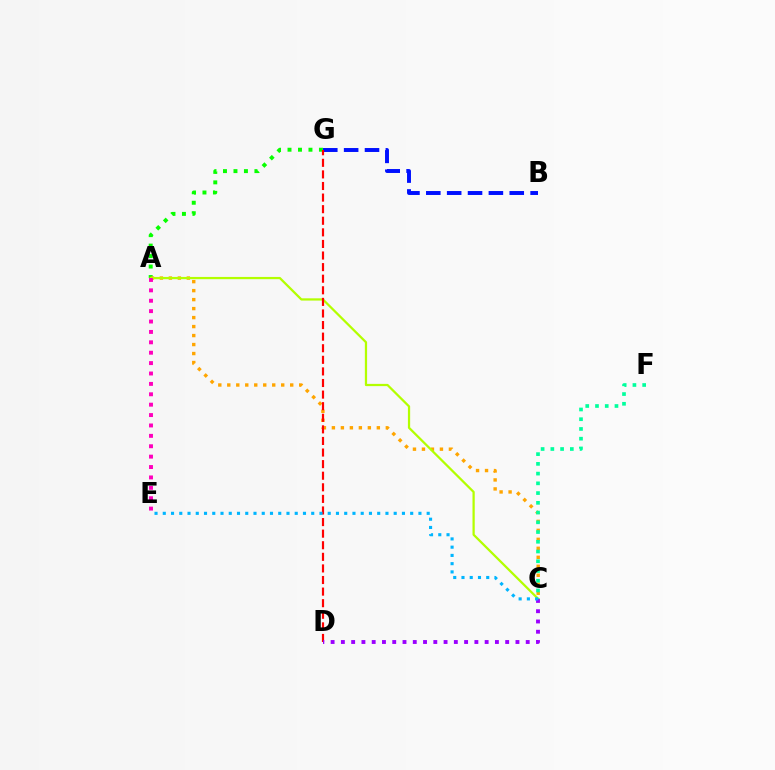{('B', 'G'): [{'color': '#0010ff', 'line_style': 'dashed', 'thickness': 2.83}], ('A', 'G'): [{'color': '#08ff00', 'line_style': 'dotted', 'thickness': 2.85}], ('A', 'C'): [{'color': '#ffa500', 'line_style': 'dotted', 'thickness': 2.44}, {'color': '#b3ff00', 'line_style': 'solid', 'thickness': 1.62}], ('D', 'G'): [{'color': '#ff0000', 'line_style': 'dashed', 'thickness': 1.57}], ('C', 'F'): [{'color': '#00ff9d', 'line_style': 'dotted', 'thickness': 2.65}], ('C', 'D'): [{'color': '#9b00ff', 'line_style': 'dotted', 'thickness': 2.79}], ('A', 'E'): [{'color': '#ff00bd', 'line_style': 'dotted', 'thickness': 2.82}], ('C', 'E'): [{'color': '#00b5ff', 'line_style': 'dotted', 'thickness': 2.24}]}